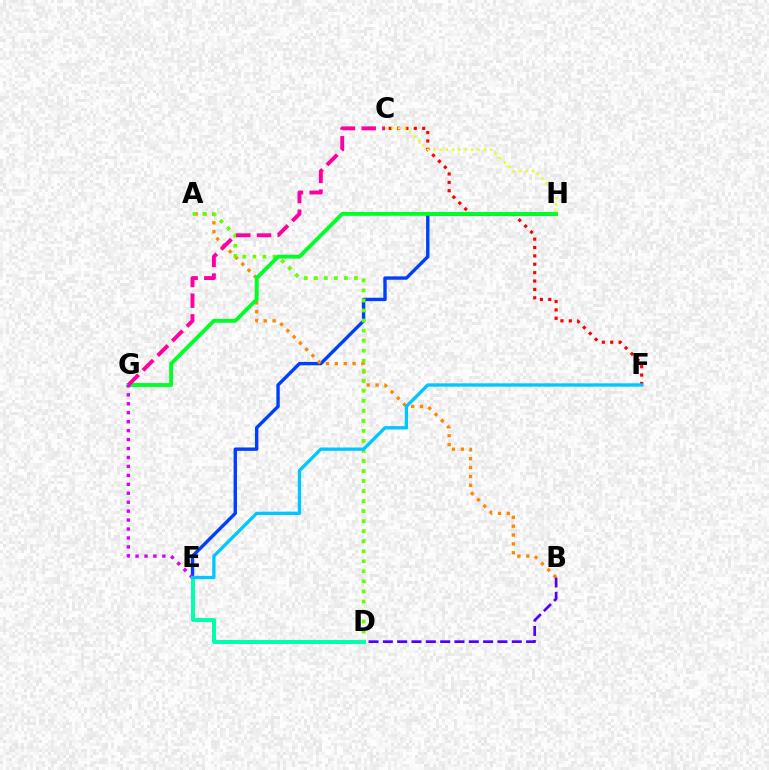{('E', 'H'): [{'color': '#003fff', 'line_style': 'solid', 'thickness': 2.44}], ('A', 'B'): [{'color': '#ff8800', 'line_style': 'dotted', 'thickness': 2.41}], ('B', 'D'): [{'color': '#4f00ff', 'line_style': 'dashed', 'thickness': 1.95}], ('C', 'F'): [{'color': '#ff0000', 'line_style': 'dotted', 'thickness': 2.28}], ('A', 'D'): [{'color': '#66ff00', 'line_style': 'dotted', 'thickness': 2.73}], ('G', 'H'): [{'color': '#00ff27', 'line_style': 'solid', 'thickness': 2.78}], ('C', 'G'): [{'color': '#ff00a0', 'line_style': 'dashed', 'thickness': 2.82}], ('D', 'E'): [{'color': '#00ffaf', 'line_style': 'solid', 'thickness': 2.88}], ('E', 'G'): [{'color': '#d600ff', 'line_style': 'dotted', 'thickness': 2.43}], ('C', 'H'): [{'color': '#eeff00', 'line_style': 'dotted', 'thickness': 1.72}], ('E', 'F'): [{'color': '#00c7ff', 'line_style': 'solid', 'thickness': 2.39}]}